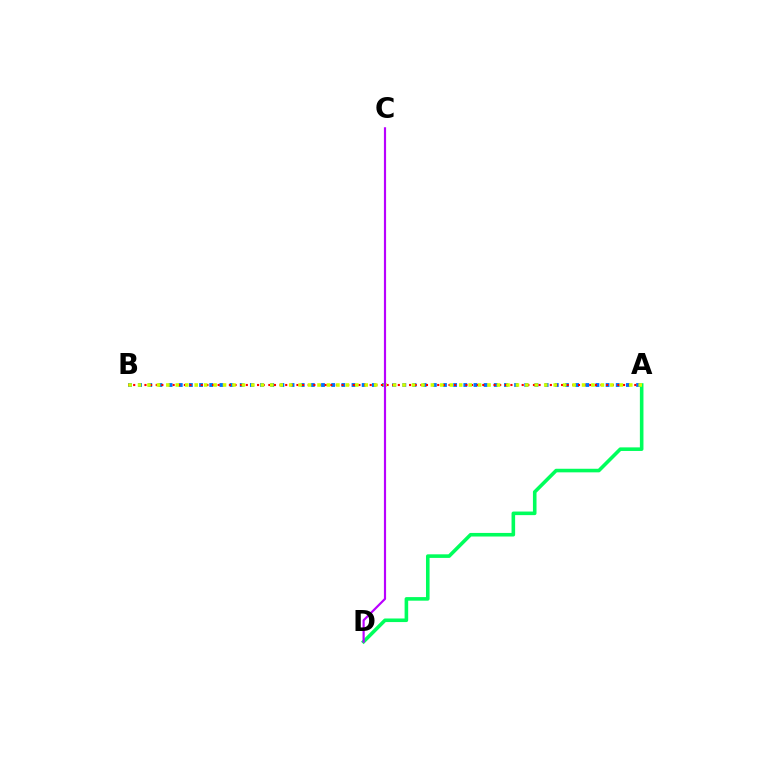{('A', 'D'): [{'color': '#00ff5c', 'line_style': 'solid', 'thickness': 2.58}], ('A', 'B'): [{'color': '#0074ff', 'line_style': 'dotted', 'thickness': 2.76}, {'color': '#ff0000', 'line_style': 'dotted', 'thickness': 1.53}, {'color': '#d1ff00', 'line_style': 'dotted', 'thickness': 2.57}], ('C', 'D'): [{'color': '#b900ff', 'line_style': 'solid', 'thickness': 1.57}]}